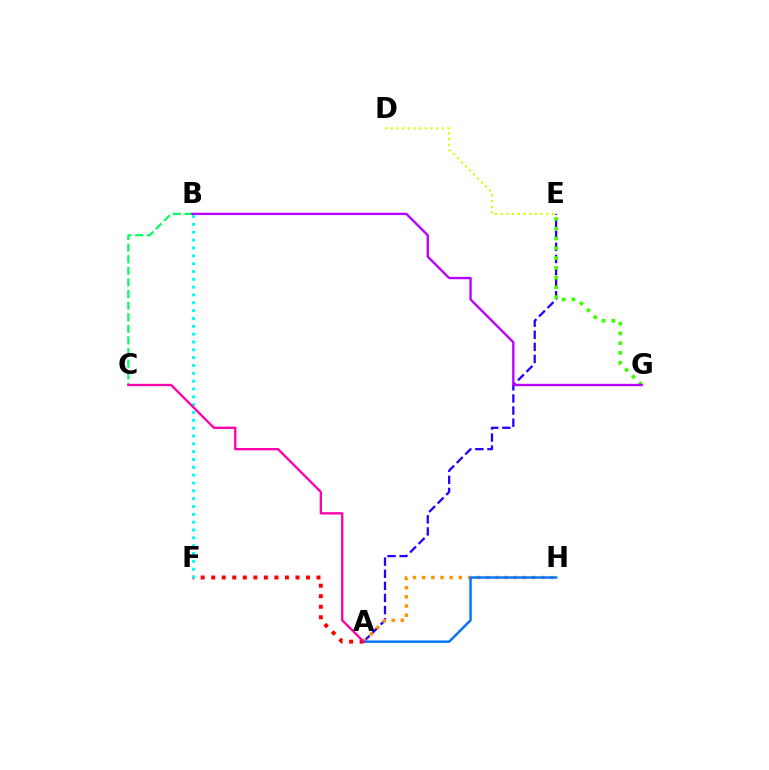{('A', 'E'): [{'color': '#2500ff', 'line_style': 'dashed', 'thickness': 1.64}], ('A', 'H'): [{'color': '#ff9400', 'line_style': 'dotted', 'thickness': 2.49}, {'color': '#0074ff', 'line_style': 'solid', 'thickness': 1.76}], ('E', 'G'): [{'color': '#3dff00', 'line_style': 'dotted', 'thickness': 2.65}], ('B', 'C'): [{'color': '#00ff5c', 'line_style': 'dashed', 'thickness': 1.58}], ('A', 'F'): [{'color': '#ff0000', 'line_style': 'dotted', 'thickness': 2.86}], ('B', 'G'): [{'color': '#b900ff', 'line_style': 'solid', 'thickness': 1.69}], ('D', 'E'): [{'color': '#d1ff00', 'line_style': 'dotted', 'thickness': 1.54}], ('B', 'F'): [{'color': '#00fff6', 'line_style': 'dotted', 'thickness': 2.13}], ('A', 'C'): [{'color': '#ff00ac', 'line_style': 'solid', 'thickness': 1.68}]}